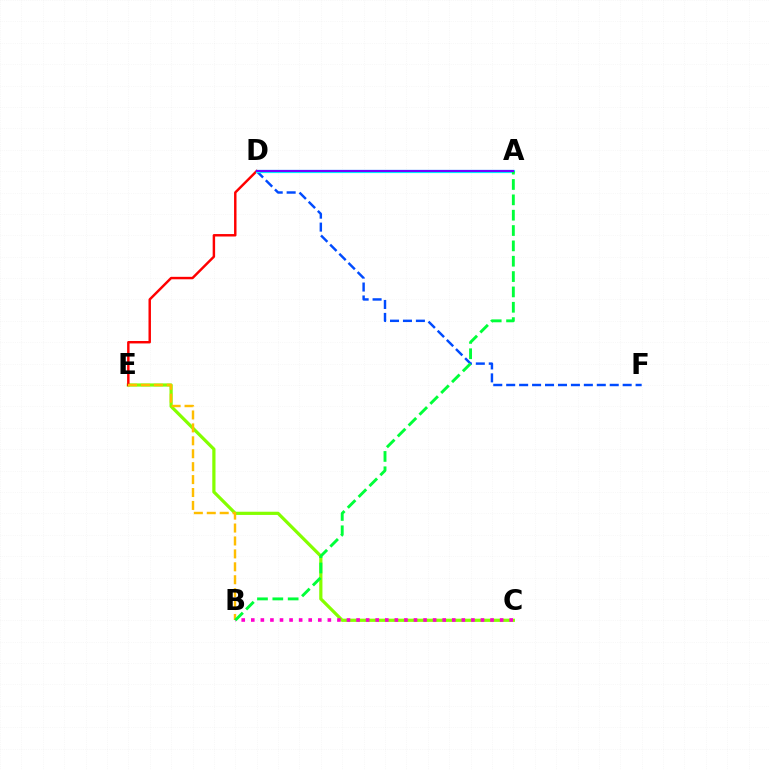{('C', 'E'): [{'color': '#84ff00', 'line_style': 'solid', 'thickness': 2.31}], ('B', 'C'): [{'color': '#ff00cf', 'line_style': 'dotted', 'thickness': 2.6}], ('D', 'E'): [{'color': '#ff0000', 'line_style': 'solid', 'thickness': 1.76}], ('B', 'E'): [{'color': '#ffbd00', 'line_style': 'dashed', 'thickness': 1.76}], ('D', 'F'): [{'color': '#004bff', 'line_style': 'dashed', 'thickness': 1.76}], ('A', 'D'): [{'color': '#00fff6', 'line_style': 'solid', 'thickness': 2.31}, {'color': '#7200ff', 'line_style': 'solid', 'thickness': 1.56}], ('A', 'B'): [{'color': '#00ff39', 'line_style': 'dashed', 'thickness': 2.08}]}